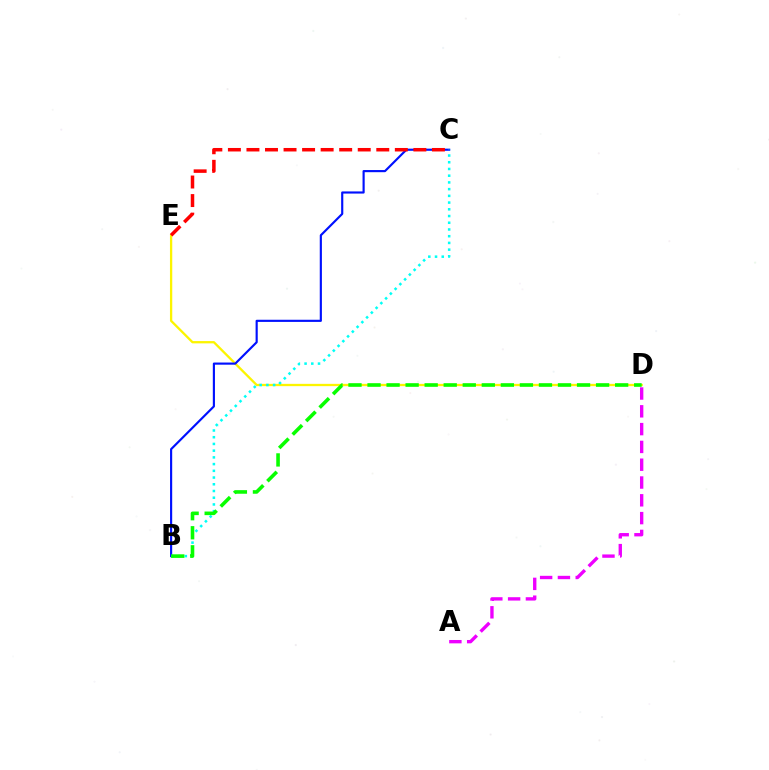{('D', 'E'): [{'color': '#fcf500', 'line_style': 'solid', 'thickness': 1.65}], ('B', 'C'): [{'color': '#0010ff', 'line_style': 'solid', 'thickness': 1.55}, {'color': '#00fff6', 'line_style': 'dotted', 'thickness': 1.83}], ('B', 'D'): [{'color': '#08ff00', 'line_style': 'dashed', 'thickness': 2.59}], ('C', 'E'): [{'color': '#ff0000', 'line_style': 'dashed', 'thickness': 2.52}], ('A', 'D'): [{'color': '#ee00ff', 'line_style': 'dashed', 'thickness': 2.42}]}